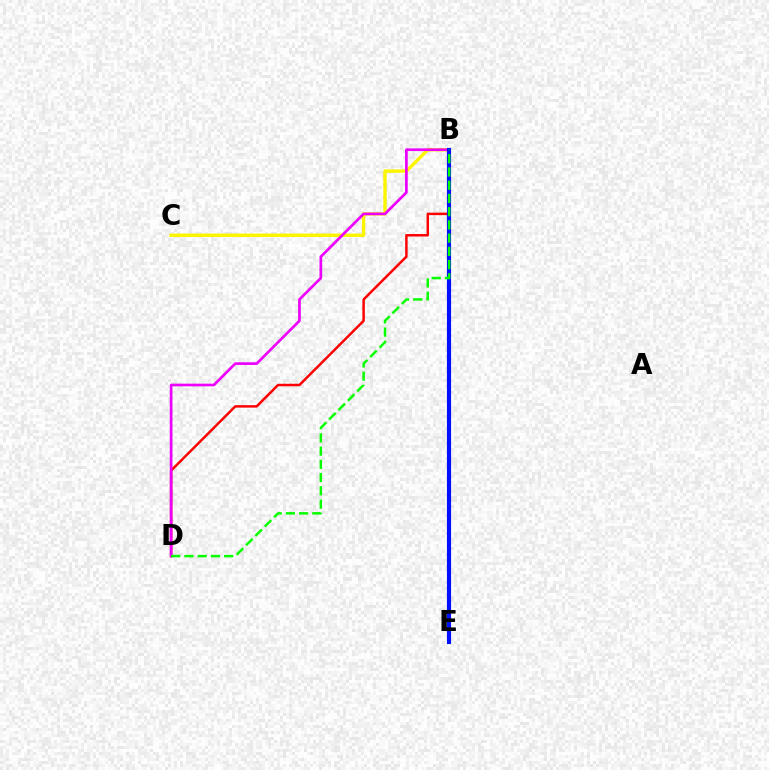{('B', 'D'): [{'color': '#ff0000', 'line_style': 'solid', 'thickness': 1.78}, {'color': '#ee00ff', 'line_style': 'solid', 'thickness': 1.94}, {'color': '#08ff00', 'line_style': 'dashed', 'thickness': 1.8}], ('B', 'C'): [{'color': '#fcf500', 'line_style': 'solid', 'thickness': 2.44}], ('B', 'E'): [{'color': '#00fff6', 'line_style': 'dashed', 'thickness': 1.82}, {'color': '#0010ff', 'line_style': 'solid', 'thickness': 2.99}]}